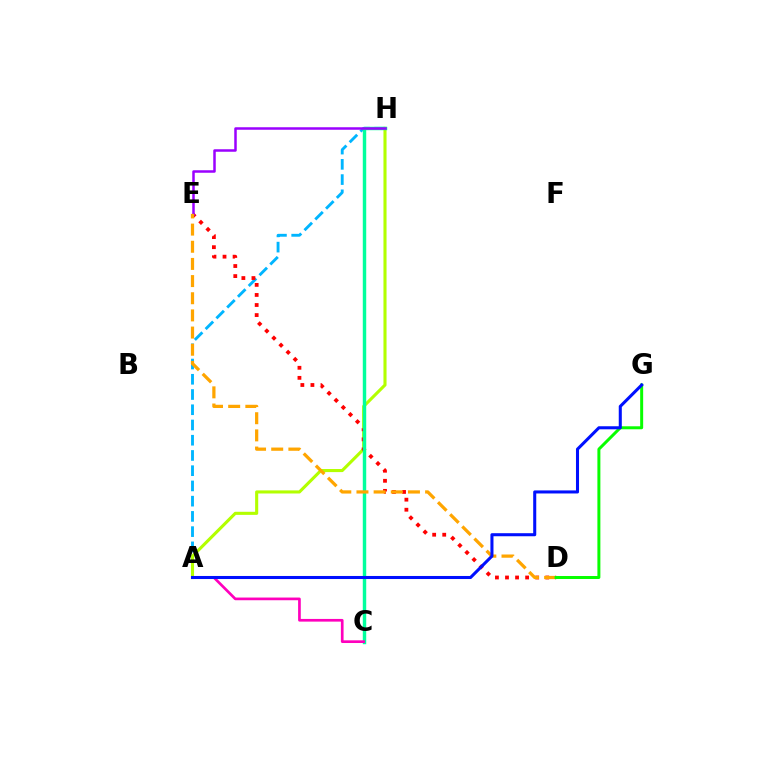{('A', 'H'): [{'color': '#00b5ff', 'line_style': 'dashed', 'thickness': 2.07}, {'color': '#b3ff00', 'line_style': 'solid', 'thickness': 2.23}], ('D', 'E'): [{'color': '#ff0000', 'line_style': 'dotted', 'thickness': 2.73}, {'color': '#ffa500', 'line_style': 'dashed', 'thickness': 2.33}], ('C', 'H'): [{'color': '#00ff9d', 'line_style': 'solid', 'thickness': 2.47}], ('E', 'H'): [{'color': '#9b00ff', 'line_style': 'solid', 'thickness': 1.8}], ('A', 'C'): [{'color': '#ff00bd', 'line_style': 'solid', 'thickness': 1.94}], ('D', 'G'): [{'color': '#08ff00', 'line_style': 'solid', 'thickness': 2.15}], ('A', 'G'): [{'color': '#0010ff', 'line_style': 'solid', 'thickness': 2.2}]}